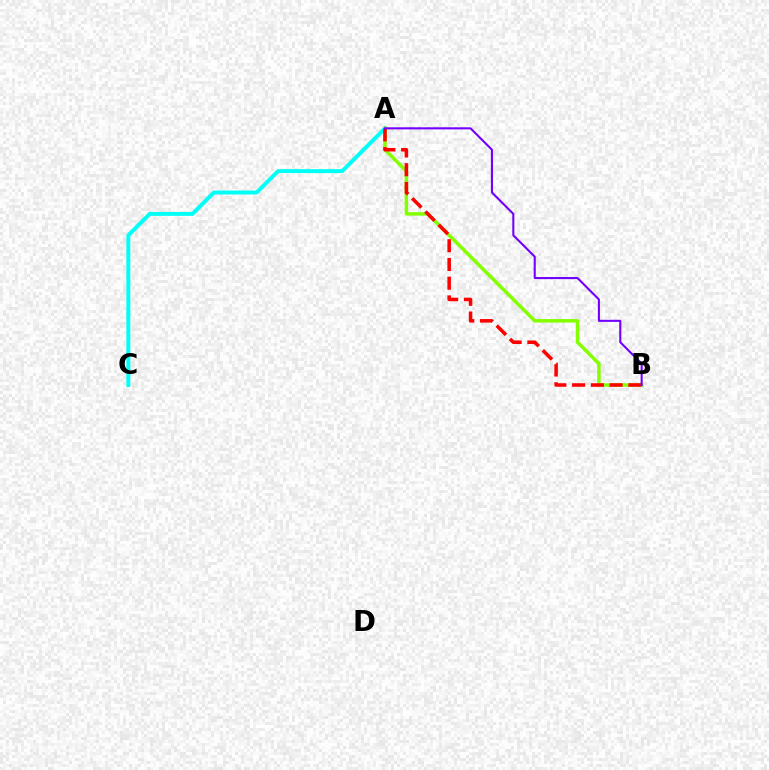{('A', 'C'): [{'color': '#00fff6', 'line_style': 'solid', 'thickness': 2.84}], ('A', 'B'): [{'color': '#84ff00', 'line_style': 'solid', 'thickness': 2.51}, {'color': '#ff0000', 'line_style': 'dashed', 'thickness': 2.55}, {'color': '#7200ff', 'line_style': 'solid', 'thickness': 1.5}]}